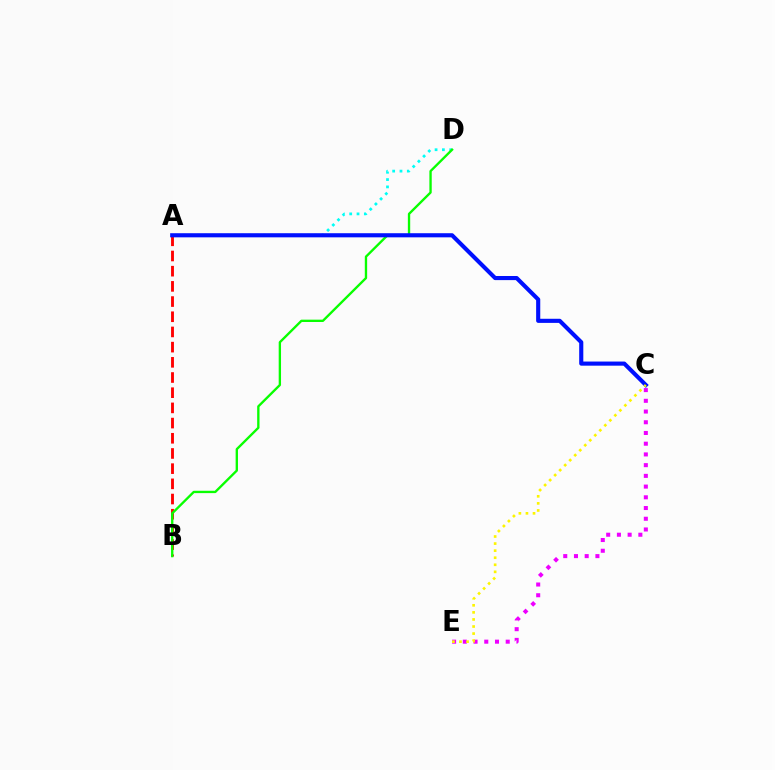{('A', 'B'): [{'color': '#ff0000', 'line_style': 'dashed', 'thickness': 2.06}], ('A', 'D'): [{'color': '#00fff6', 'line_style': 'dotted', 'thickness': 1.99}], ('B', 'D'): [{'color': '#08ff00', 'line_style': 'solid', 'thickness': 1.69}], ('C', 'E'): [{'color': '#ee00ff', 'line_style': 'dotted', 'thickness': 2.91}, {'color': '#fcf500', 'line_style': 'dotted', 'thickness': 1.92}], ('A', 'C'): [{'color': '#0010ff', 'line_style': 'solid', 'thickness': 2.96}]}